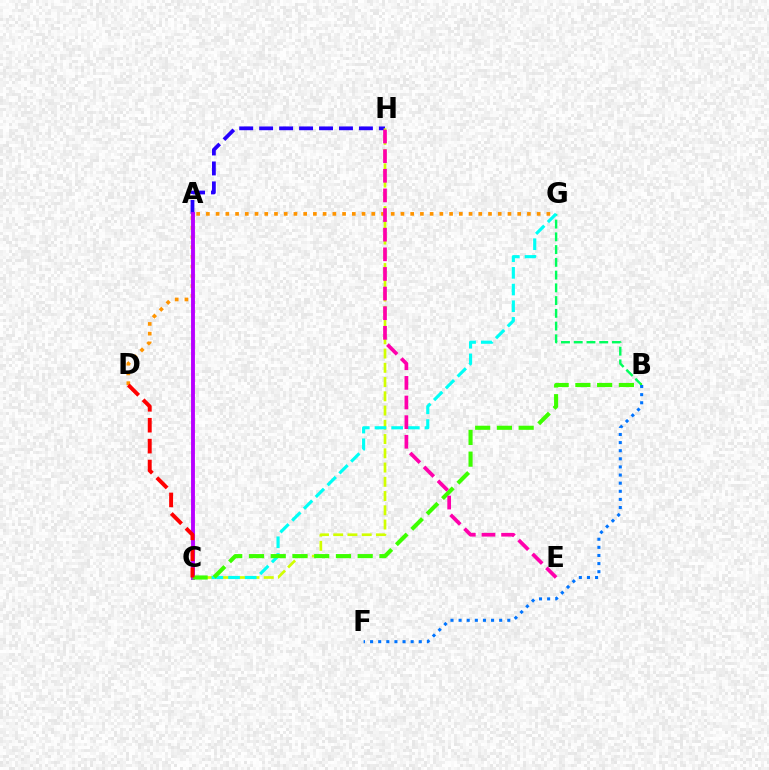{('D', 'G'): [{'color': '#ff9400', 'line_style': 'dotted', 'thickness': 2.64}], ('B', 'G'): [{'color': '#00ff5c', 'line_style': 'dashed', 'thickness': 1.73}], ('A', 'H'): [{'color': '#2500ff', 'line_style': 'dashed', 'thickness': 2.71}], ('C', 'H'): [{'color': '#d1ff00', 'line_style': 'dashed', 'thickness': 1.94}], ('A', 'C'): [{'color': '#b900ff', 'line_style': 'solid', 'thickness': 2.79}], ('C', 'G'): [{'color': '#00fff6', 'line_style': 'dashed', 'thickness': 2.27}], ('B', 'C'): [{'color': '#3dff00', 'line_style': 'dashed', 'thickness': 2.95}], ('C', 'D'): [{'color': '#ff0000', 'line_style': 'dashed', 'thickness': 2.84}], ('B', 'F'): [{'color': '#0074ff', 'line_style': 'dotted', 'thickness': 2.2}], ('E', 'H'): [{'color': '#ff00ac', 'line_style': 'dashed', 'thickness': 2.67}]}